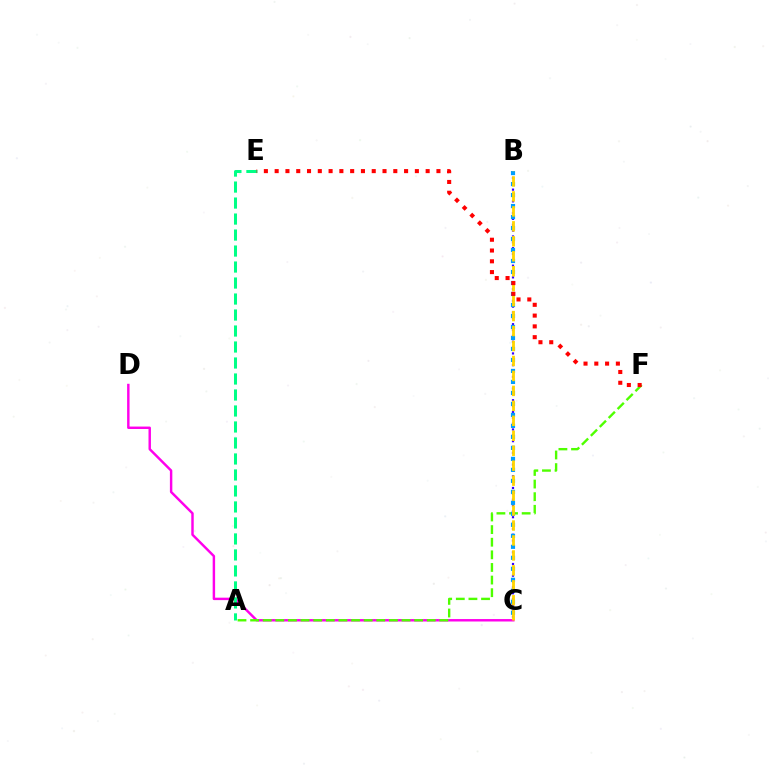{('C', 'D'): [{'color': '#ff00ed', 'line_style': 'solid', 'thickness': 1.76}], ('A', 'E'): [{'color': '#00ff86', 'line_style': 'dashed', 'thickness': 2.17}], ('A', 'F'): [{'color': '#4fff00', 'line_style': 'dashed', 'thickness': 1.71}], ('B', 'C'): [{'color': '#3700ff', 'line_style': 'dotted', 'thickness': 1.59}, {'color': '#009eff', 'line_style': 'dotted', 'thickness': 2.99}, {'color': '#ffd500', 'line_style': 'dashed', 'thickness': 2.03}], ('E', 'F'): [{'color': '#ff0000', 'line_style': 'dotted', 'thickness': 2.93}]}